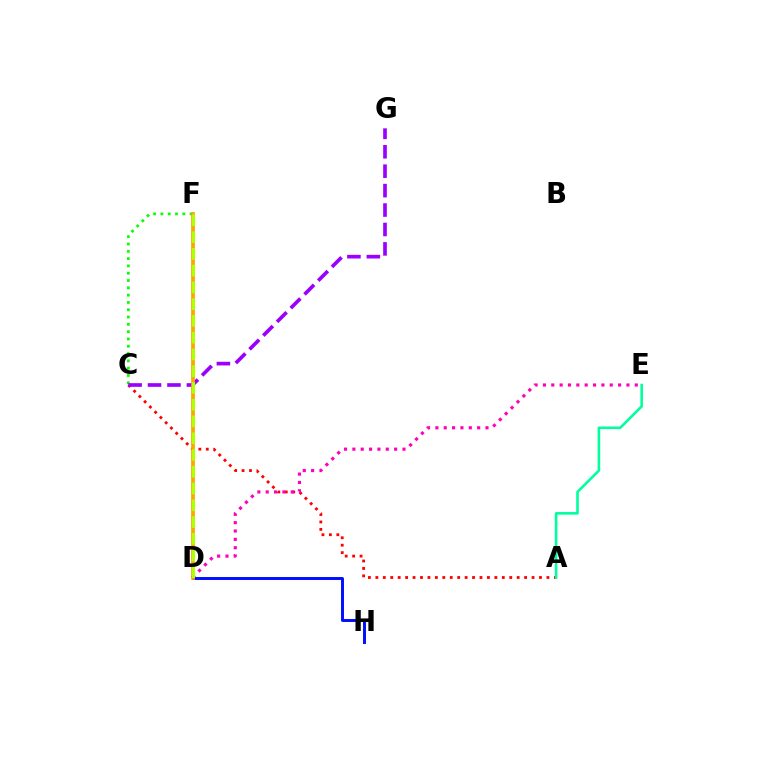{('A', 'C'): [{'color': '#ff0000', 'line_style': 'dotted', 'thickness': 2.02}], ('C', 'F'): [{'color': '#08ff00', 'line_style': 'dotted', 'thickness': 1.98}], ('D', 'H'): [{'color': '#0010ff', 'line_style': 'solid', 'thickness': 2.13}], ('C', 'G'): [{'color': '#9b00ff', 'line_style': 'dashed', 'thickness': 2.64}], ('A', 'E'): [{'color': '#00ff9d', 'line_style': 'solid', 'thickness': 1.86}], ('D', 'F'): [{'color': '#00b5ff', 'line_style': 'solid', 'thickness': 1.75}, {'color': '#ffa500', 'line_style': 'solid', 'thickness': 2.64}, {'color': '#b3ff00', 'line_style': 'dashed', 'thickness': 2.28}], ('D', 'E'): [{'color': '#ff00bd', 'line_style': 'dotted', 'thickness': 2.27}]}